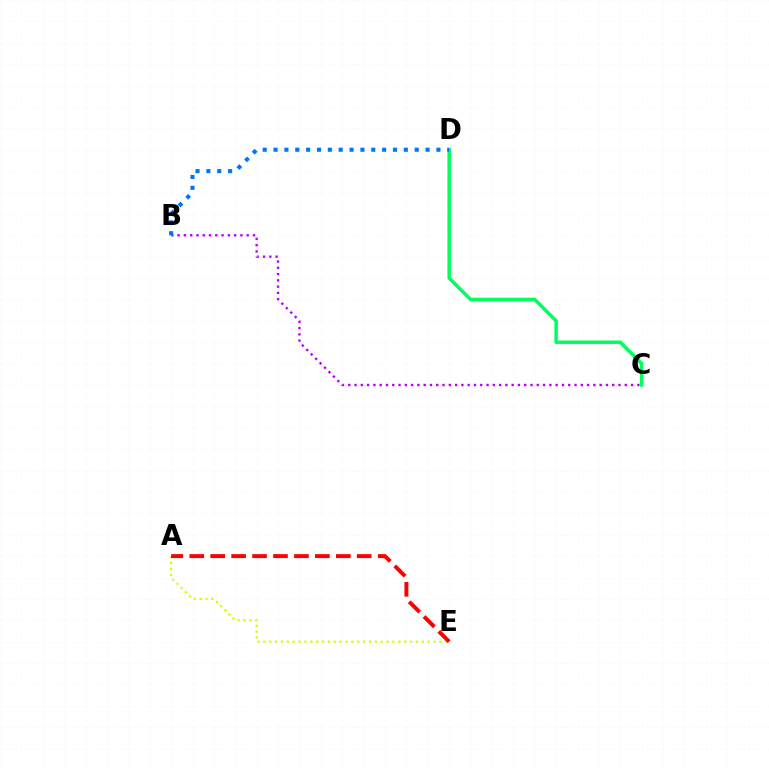{('A', 'E'): [{'color': '#d1ff00', 'line_style': 'dotted', 'thickness': 1.59}, {'color': '#ff0000', 'line_style': 'dashed', 'thickness': 2.84}], ('C', 'D'): [{'color': '#00ff5c', 'line_style': 'solid', 'thickness': 2.51}], ('B', 'C'): [{'color': '#b900ff', 'line_style': 'dotted', 'thickness': 1.71}], ('B', 'D'): [{'color': '#0074ff', 'line_style': 'dotted', 'thickness': 2.95}]}